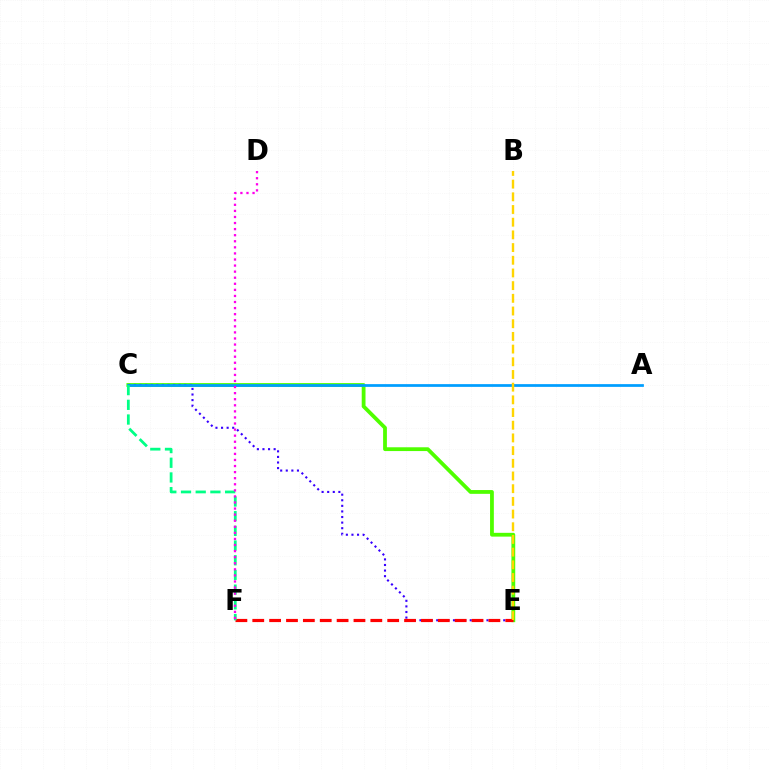{('C', 'E'): [{'color': '#4fff00', 'line_style': 'solid', 'thickness': 2.73}, {'color': '#3700ff', 'line_style': 'dotted', 'thickness': 1.52}], ('A', 'C'): [{'color': '#009eff', 'line_style': 'solid', 'thickness': 1.97}], ('E', 'F'): [{'color': '#ff0000', 'line_style': 'dashed', 'thickness': 2.29}], ('C', 'F'): [{'color': '#00ff86', 'line_style': 'dashed', 'thickness': 2.0}], ('B', 'E'): [{'color': '#ffd500', 'line_style': 'dashed', 'thickness': 1.72}], ('D', 'F'): [{'color': '#ff00ed', 'line_style': 'dotted', 'thickness': 1.65}]}